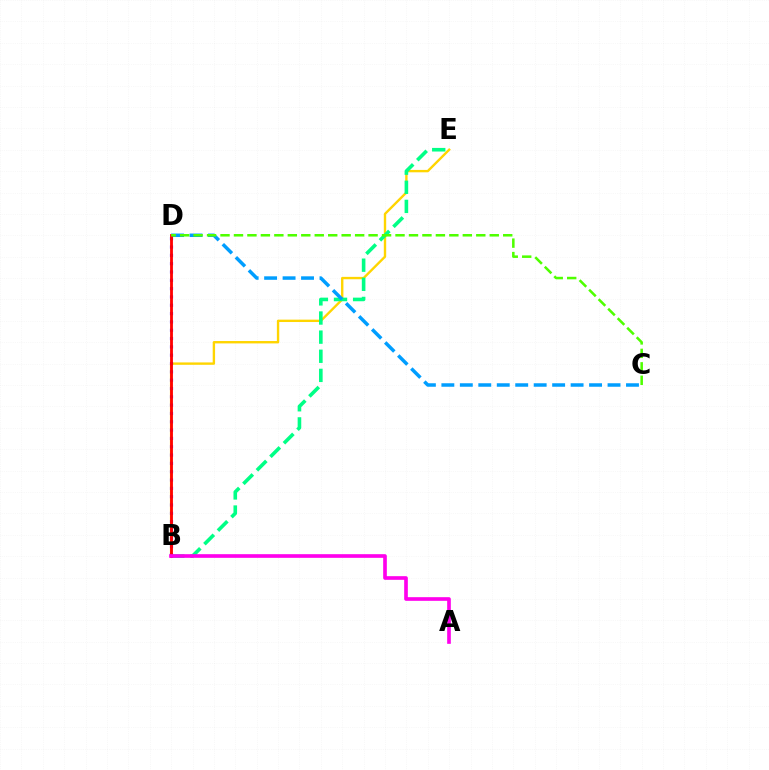{('B', 'E'): [{'color': '#ffd500', 'line_style': 'solid', 'thickness': 1.71}, {'color': '#00ff86', 'line_style': 'dashed', 'thickness': 2.6}], ('C', 'D'): [{'color': '#009eff', 'line_style': 'dashed', 'thickness': 2.51}, {'color': '#4fff00', 'line_style': 'dashed', 'thickness': 1.83}], ('B', 'D'): [{'color': '#3700ff', 'line_style': 'dotted', 'thickness': 2.26}, {'color': '#ff0000', 'line_style': 'solid', 'thickness': 2.03}], ('A', 'B'): [{'color': '#ff00ed', 'line_style': 'solid', 'thickness': 2.63}]}